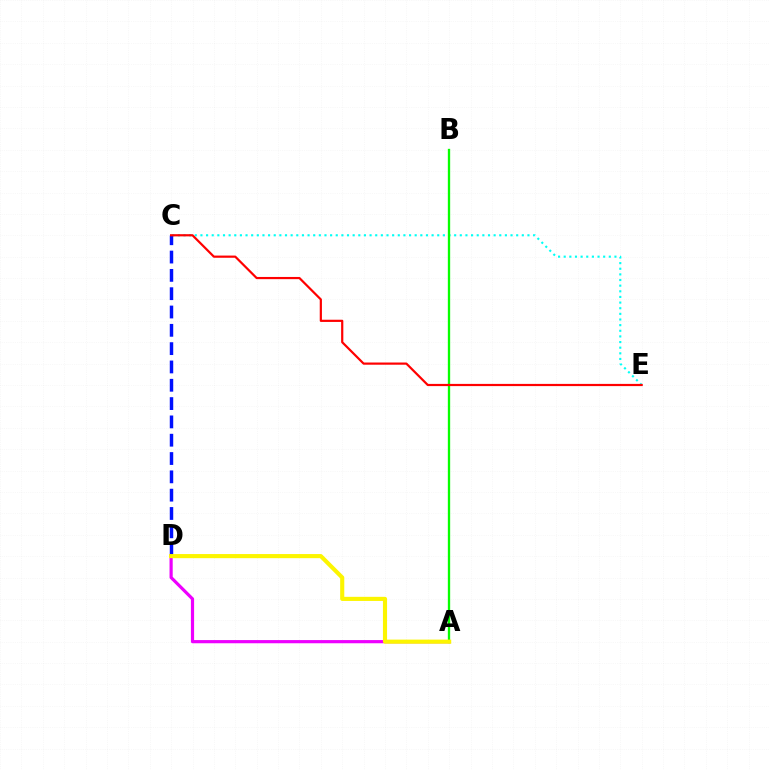{('C', 'E'): [{'color': '#00fff6', 'line_style': 'dotted', 'thickness': 1.53}, {'color': '#ff0000', 'line_style': 'solid', 'thickness': 1.58}], ('A', 'D'): [{'color': '#ee00ff', 'line_style': 'solid', 'thickness': 2.29}, {'color': '#fcf500', 'line_style': 'solid', 'thickness': 2.96}], ('C', 'D'): [{'color': '#0010ff', 'line_style': 'dashed', 'thickness': 2.49}], ('A', 'B'): [{'color': '#08ff00', 'line_style': 'solid', 'thickness': 1.67}]}